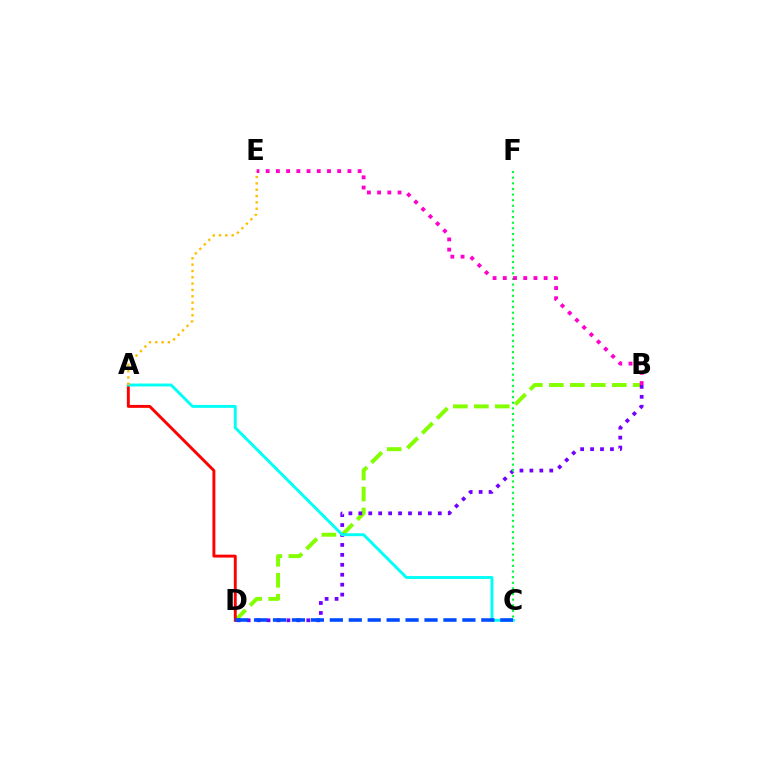{('B', 'D'): [{'color': '#84ff00', 'line_style': 'dashed', 'thickness': 2.85}, {'color': '#7200ff', 'line_style': 'dotted', 'thickness': 2.7}], ('A', 'D'): [{'color': '#ff0000', 'line_style': 'solid', 'thickness': 2.1}], ('A', 'C'): [{'color': '#00fff6', 'line_style': 'solid', 'thickness': 2.09}], ('C', 'F'): [{'color': '#00ff39', 'line_style': 'dotted', 'thickness': 1.53}], ('A', 'E'): [{'color': '#ffbd00', 'line_style': 'dotted', 'thickness': 1.72}], ('B', 'E'): [{'color': '#ff00cf', 'line_style': 'dotted', 'thickness': 2.78}], ('C', 'D'): [{'color': '#004bff', 'line_style': 'dashed', 'thickness': 2.57}]}